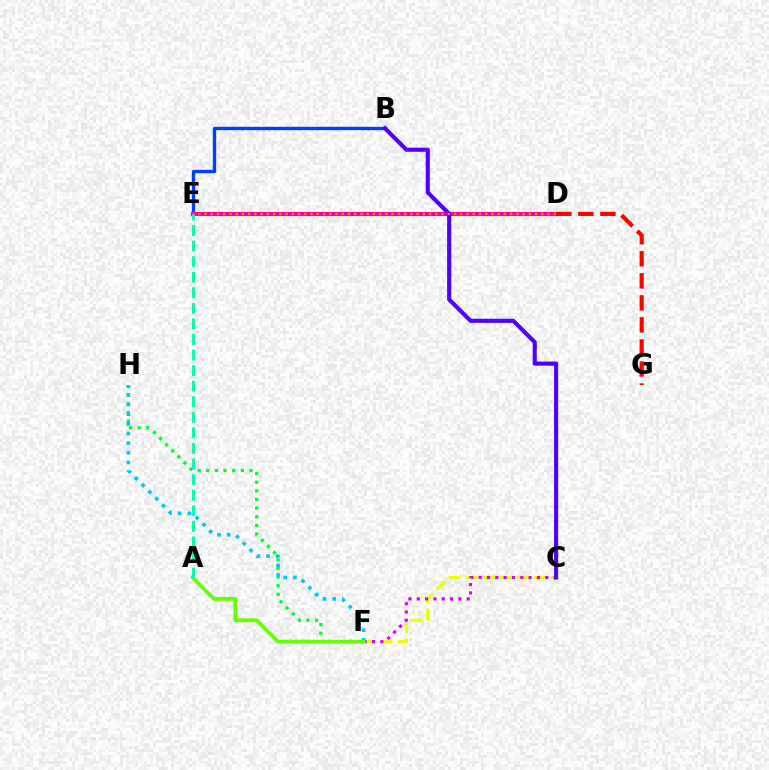{('C', 'F'): [{'color': '#eeff00', 'line_style': 'dashed', 'thickness': 2.32}, {'color': '#d600ff', 'line_style': 'dotted', 'thickness': 2.26}], ('B', 'E'): [{'color': '#003fff', 'line_style': 'solid', 'thickness': 2.42}], ('F', 'H'): [{'color': '#00ff27', 'line_style': 'dotted', 'thickness': 2.35}, {'color': '#00c7ff', 'line_style': 'dotted', 'thickness': 2.62}], ('D', 'E'): [{'color': '#ff00a0', 'line_style': 'solid', 'thickness': 2.96}, {'color': '#ff8800', 'line_style': 'dotted', 'thickness': 1.69}], ('B', 'C'): [{'color': '#4f00ff', 'line_style': 'solid', 'thickness': 2.96}], ('A', 'F'): [{'color': '#66ff00', 'line_style': 'solid', 'thickness': 2.75}], ('A', 'E'): [{'color': '#00ffaf', 'line_style': 'dashed', 'thickness': 2.12}], ('D', 'G'): [{'color': '#ff0000', 'line_style': 'dashed', 'thickness': 2.99}]}